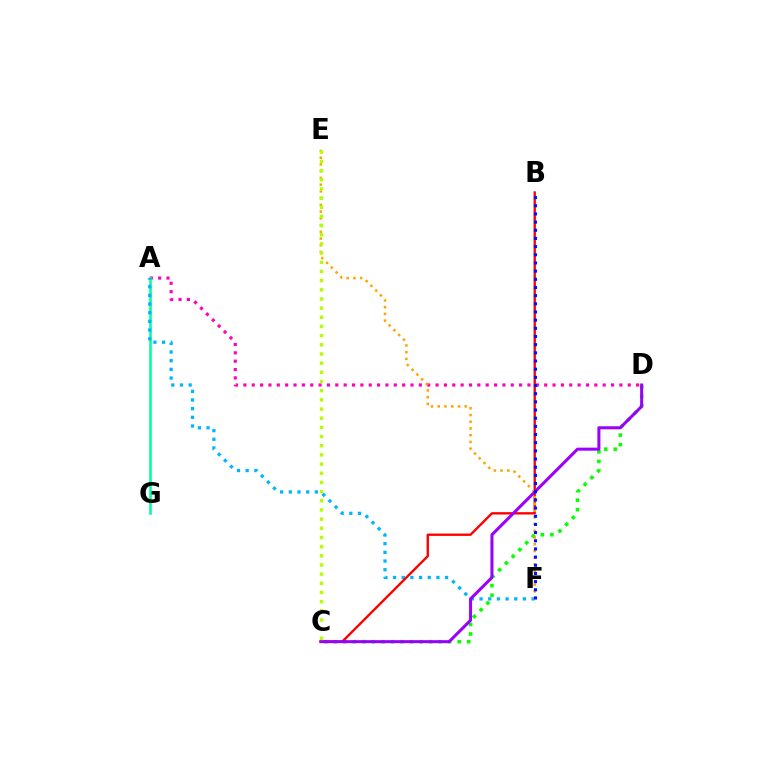{('C', 'D'): [{'color': '#08ff00', 'line_style': 'dotted', 'thickness': 2.59}, {'color': '#9b00ff', 'line_style': 'solid', 'thickness': 2.18}], ('A', 'D'): [{'color': '#ff00bd', 'line_style': 'dotted', 'thickness': 2.27}], ('A', 'G'): [{'color': '#00ff9d', 'line_style': 'solid', 'thickness': 1.86}], ('A', 'F'): [{'color': '#00b5ff', 'line_style': 'dotted', 'thickness': 2.36}], ('B', 'C'): [{'color': '#ff0000', 'line_style': 'solid', 'thickness': 1.7}], ('E', 'F'): [{'color': '#ffa500', 'line_style': 'dotted', 'thickness': 1.83}], ('C', 'E'): [{'color': '#b3ff00', 'line_style': 'dotted', 'thickness': 2.49}], ('B', 'F'): [{'color': '#0010ff', 'line_style': 'dotted', 'thickness': 2.22}]}